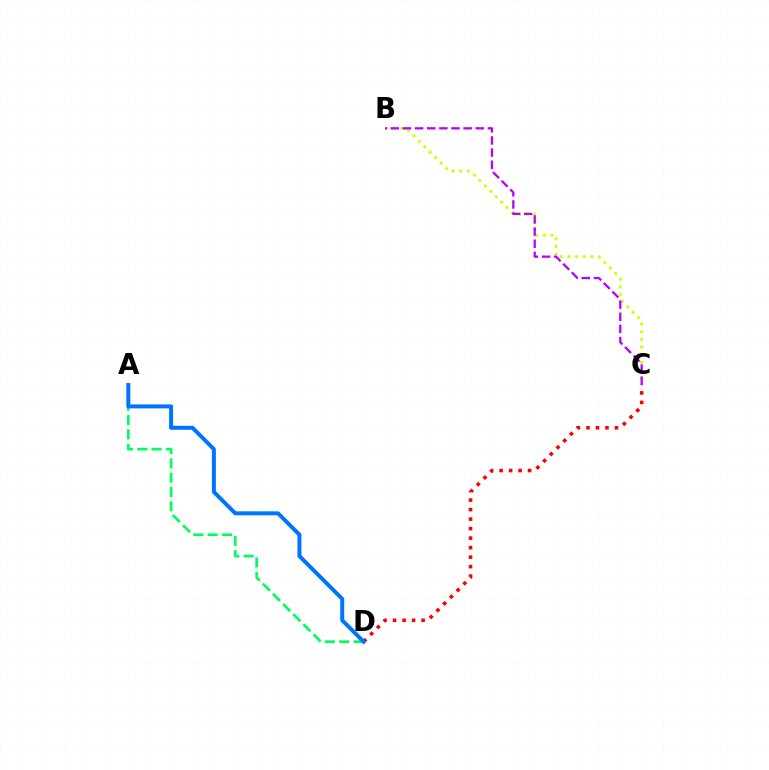{('A', 'D'): [{'color': '#00ff5c', 'line_style': 'dashed', 'thickness': 1.95}, {'color': '#0074ff', 'line_style': 'solid', 'thickness': 2.87}], ('B', 'C'): [{'color': '#d1ff00', 'line_style': 'dotted', 'thickness': 2.08}, {'color': '#b900ff', 'line_style': 'dashed', 'thickness': 1.65}], ('C', 'D'): [{'color': '#ff0000', 'line_style': 'dotted', 'thickness': 2.58}]}